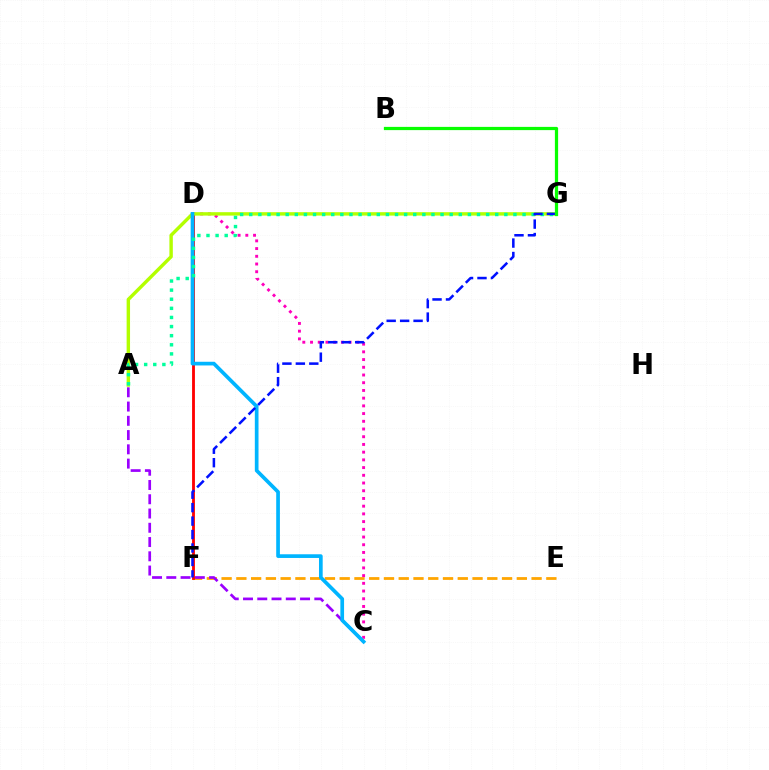{('E', 'F'): [{'color': '#ffa500', 'line_style': 'dashed', 'thickness': 2.01}], ('C', 'D'): [{'color': '#ff00bd', 'line_style': 'dotted', 'thickness': 2.1}, {'color': '#00b5ff', 'line_style': 'solid', 'thickness': 2.66}], ('A', 'C'): [{'color': '#9b00ff', 'line_style': 'dashed', 'thickness': 1.94}], ('D', 'F'): [{'color': '#ff0000', 'line_style': 'solid', 'thickness': 2.04}], ('A', 'G'): [{'color': '#b3ff00', 'line_style': 'solid', 'thickness': 2.46}, {'color': '#00ff9d', 'line_style': 'dotted', 'thickness': 2.48}], ('F', 'G'): [{'color': '#0010ff', 'line_style': 'dashed', 'thickness': 1.83}], ('B', 'G'): [{'color': '#08ff00', 'line_style': 'solid', 'thickness': 2.33}]}